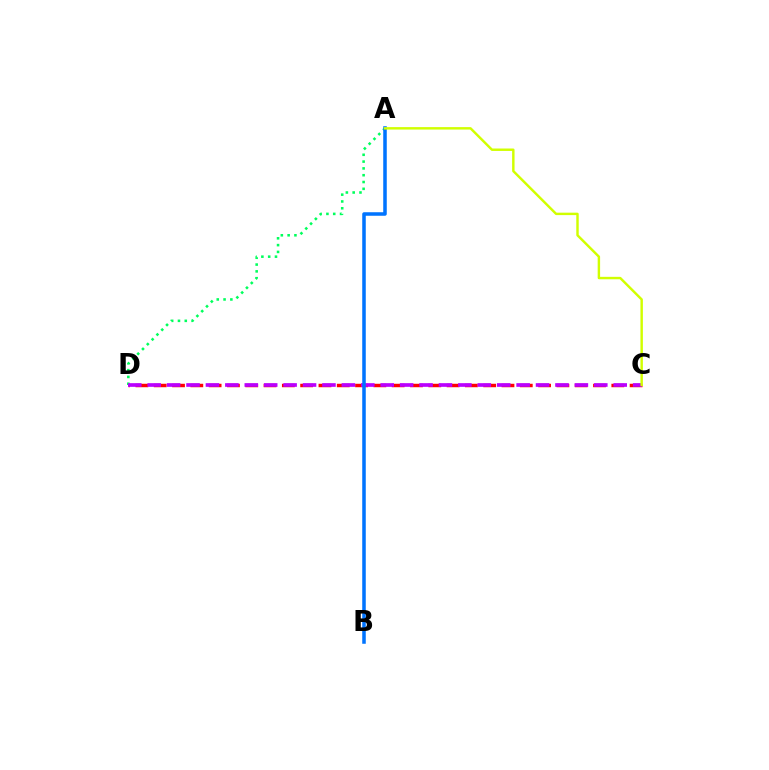{('C', 'D'): [{'color': '#ff0000', 'line_style': 'dashed', 'thickness': 2.49}, {'color': '#b900ff', 'line_style': 'dashed', 'thickness': 2.64}], ('A', 'D'): [{'color': '#00ff5c', 'line_style': 'dotted', 'thickness': 1.85}], ('A', 'B'): [{'color': '#0074ff', 'line_style': 'solid', 'thickness': 2.54}], ('A', 'C'): [{'color': '#d1ff00', 'line_style': 'solid', 'thickness': 1.75}]}